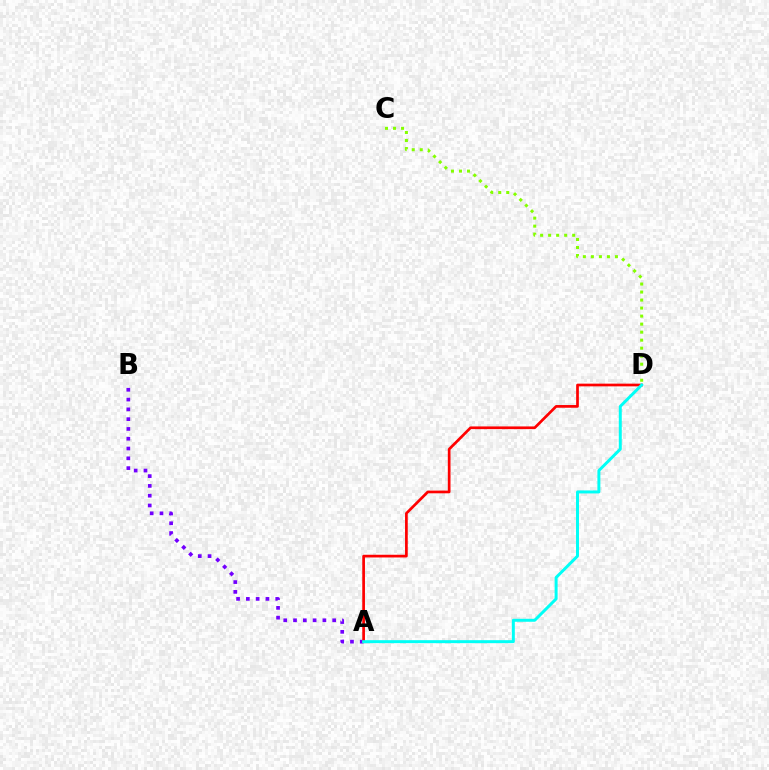{('A', 'B'): [{'color': '#7200ff', 'line_style': 'dotted', 'thickness': 2.66}], ('A', 'D'): [{'color': '#ff0000', 'line_style': 'solid', 'thickness': 1.95}, {'color': '#00fff6', 'line_style': 'solid', 'thickness': 2.14}], ('C', 'D'): [{'color': '#84ff00', 'line_style': 'dotted', 'thickness': 2.18}]}